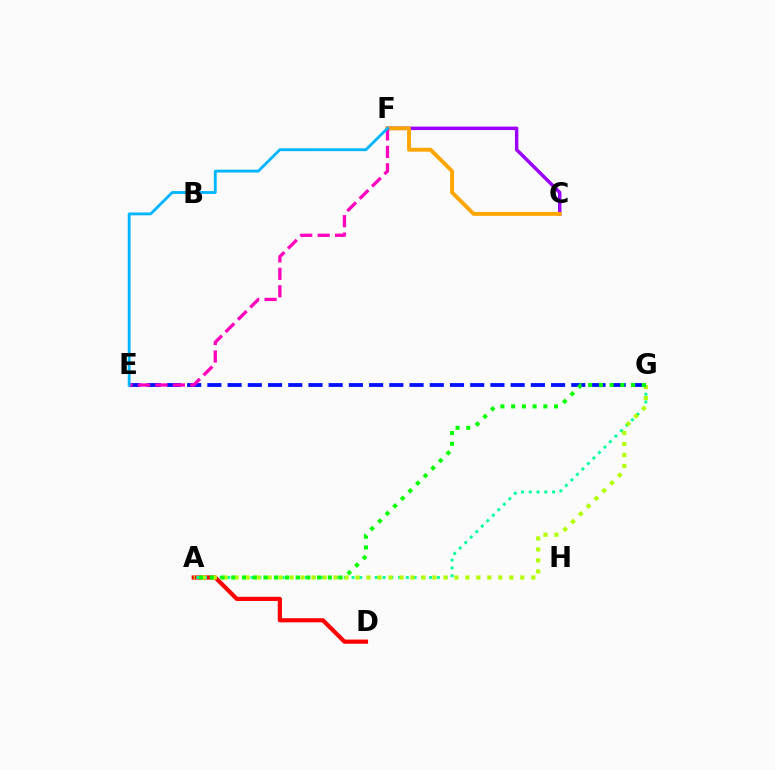{('A', 'D'): [{'color': '#ff0000', 'line_style': 'solid', 'thickness': 3.0}], ('A', 'G'): [{'color': '#00ff9d', 'line_style': 'dotted', 'thickness': 2.11}, {'color': '#b3ff00', 'line_style': 'dotted', 'thickness': 2.98}, {'color': '#08ff00', 'line_style': 'dotted', 'thickness': 2.92}], ('C', 'F'): [{'color': '#9b00ff', 'line_style': 'solid', 'thickness': 2.49}, {'color': '#ffa500', 'line_style': 'solid', 'thickness': 2.81}], ('E', 'G'): [{'color': '#0010ff', 'line_style': 'dashed', 'thickness': 2.75}], ('E', 'F'): [{'color': '#ff00bd', 'line_style': 'dashed', 'thickness': 2.37}, {'color': '#00b5ff', 'line_style': 'solid', 'thickness': 2.03}]}